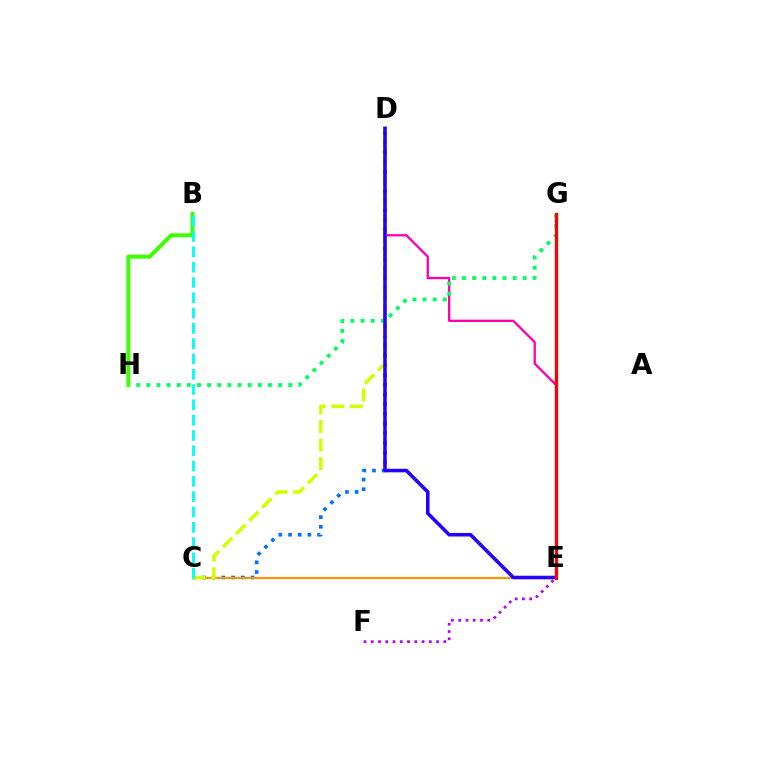{('C', 'D'): [{'color': '#0074ff', 'line_style': 'dotted', 'thickness': 2.63}, {'color': '#d1ff00', 'line_style': 'dashed', 'thickness': 2.52}], ('D', 'E'): [{'color': '#ff00ac', 'line_style': 'solid', 'thickness': 1.67}, {'color': '#2500ff', 'line_style': 'solid', 'thickness': 2.55}], ('C', 'E'): [{'color': '#ff9400', 'line_style': 'solid', 'thickness': 1.56}], ('G', 'H'): [{'color': '#00ff5c', 'line_style': 'dotted', 'thickness': 2.75}], ('E', 'G'): [{'color': '#ff0000', 'line_style': 'solid', 'thickness': 2.33}], ('B', 'H'): [{'color': '#3dff00', 'line_style': 'solid', 'thickness': 2.86}], ('B', 'C'): [{'color': '#00fff6', 'line_style': 'dashed', 'thickness': 2.08}], ('E', 'F'): [{'color': '#b900ff', 'line_style': 'dotted', 'thickness': 1.97}]}